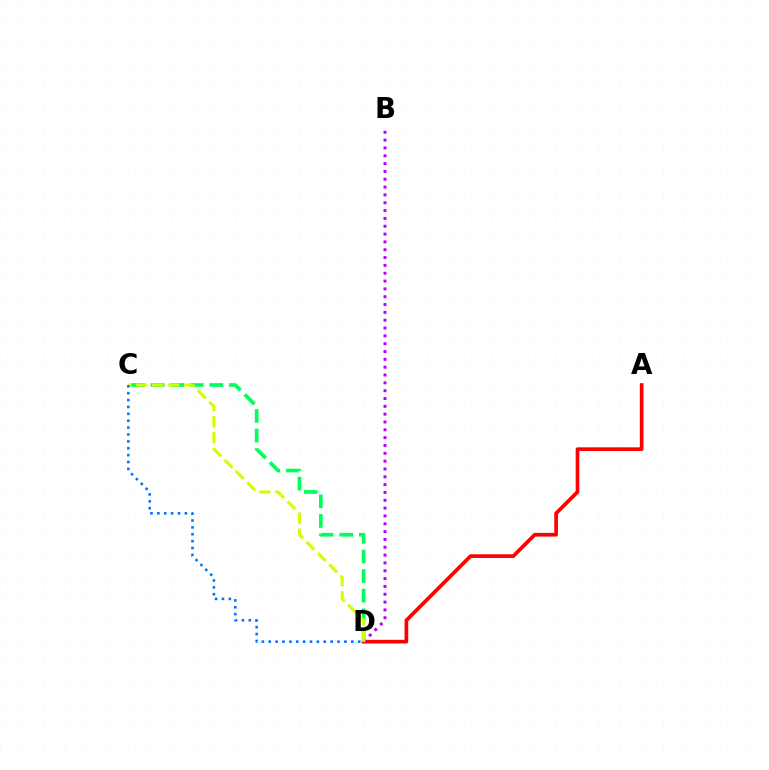{('A', 'D'): [{'color': '#ff0000', 'line_style': 'solid', 'thickness': 2.65}], ('B', 'D'): [{'color': '#b900ff', 'line_style': 'dotted', 'thickness': 2.13}], ('C', 'D'): [{'color': '#00ff5c', 'line_style': 'dashed', 'thickness': 2.66}, {'color': '#d1ff00', 'line_style': 'dashed', 'thickness': 2.18}, {'color': '#0074ff', 'line_style': 'dotted', 'thickness': 1.87}]}